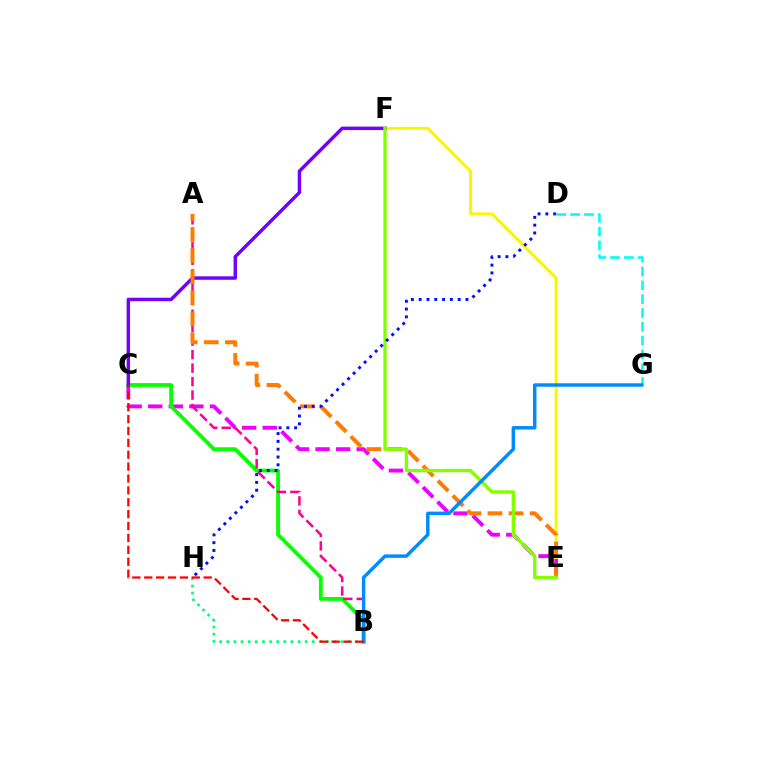{('B', 'H'): [{'color': '#00ff74', 'line_style': 'dotted', 'thickness': 1.94}], ('E', 'F'): [{'color': '#fcf500', 'line_style': 'solid', 'thickness': 2.16}, {'color': '#84ff00', 'line_style': 'solid', 'thickness': 2.41}], ('C', 'E'): [{'color': '#ee00ff', 'line_style': 'dashed', 'thickness': 2.79}], ('B', 'C'): [{'color': '#08ff00', 'line_style': 'solid', 'thickness': 2.74}, {'color': '#ff0000', 'line_style': 'dashed', 'thickness': 1.62}], ('A', 'B'): [{'color': '#ff0094', 'line_style': 'dashed', 'thickness': 1.83}], ('C', 'F'): [{'color': '#7200ff', 'line_style': 'solid', 'thickness': 2.48}], ('A', 'E'): [{'color': '#ff7c00', 'line_style': 'dashed', 'thickness': 2.86}], ('D', 'G'): [{'color': '#00fff6', 'line_style': 'dashed', 'thickness': 1.88}], ('B', 'G'): [{'color': '#008cff', 'line_style': 'solid', 'thickness': 2.48}], ('D', 'H'): [{'color': '#0010ff', 'line_style': 'dotted', 'thickness': 2.12}]}